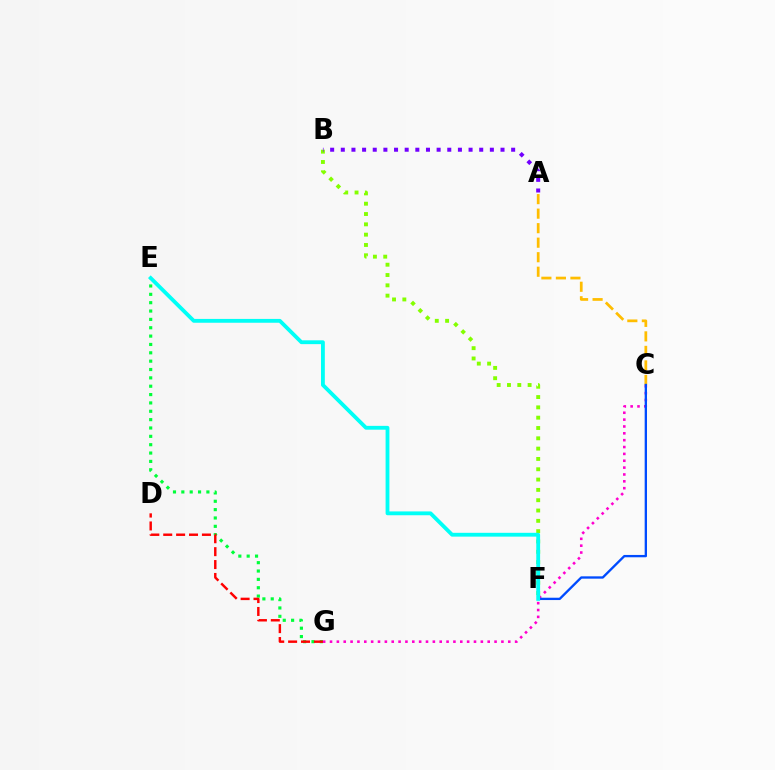{('E', 'G'): [{'color': '#00ff39', 'line_style': 'dotted', 'thickness': 2.27}], ('B', 'F'): [{'color': '#84ff00', 'line_style': 'dotted', 'thickness': 2.8}], ('A', 'C'): [{'color': '#ffbd00', 'line_style': 'dashed', 'thickness': 1.97}], ('C', 'G'): [{'color': '#ff00cf', 'line_style': 'dotted', 'thickness': 1.86}], ('A', 'B'): [{'color': '#7200ff', 'line_style': 'dotted', 'thickness': 2.89}], ('D', 'G'): [{'color': '#ff0000', 'line_style': 'dashed', 'thickness': 1.75}], ('C', 'F'): [{'color': '#004bff', 'line_style': 'solid', 'thickness': 1.68}], ('E', 'F'): [{'color': '#00fff6', 'line_style': 'solid', 'thickness': 2.75}]}